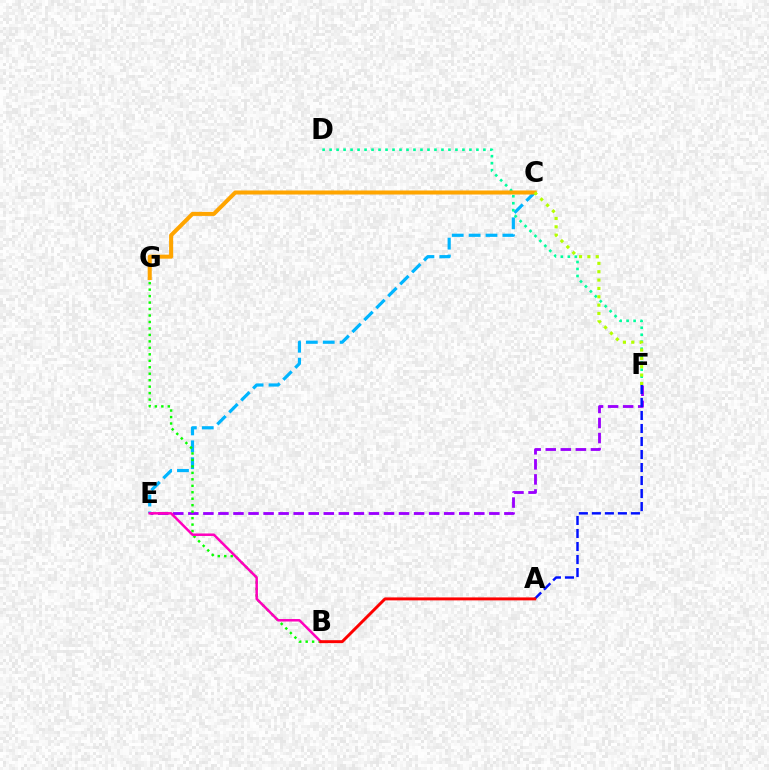{('C', 'E'): [{'color': '#00b5ff', 'line_style': 'dashed', 'thickness': 2.29}], ('D', 'F'): [{'color': '#00ff9d', 'line_style': 'dotted', 'thickness': 1.9}], ('E', 'F'): [{'color': '#9b00ff', 'line_style': 'dashed', 'thickness': 2.04}], ('C', 'G'): [{'color': '#ffa500', 'line_style': 'solid', 'thickness': 2.91}], ('A', 'F'): [{'color': '#0010ff', 'line_style': 'dashed', 'thickness': 1.77}], ('C', 'F'): [{'color': '#b3ff00', 'line_style': 'dotted', 'thickness': 2.27}], ('B', 'G'): [{'color': '#08ff00', 'line_style': 'dotted', 'thickness': 1.76}], ('B', 'E'): [{'color': '#ff00bd', 'line_style': 'solid', 'thickness': 1.8}], ('A', 'B'): [{'color': '#ff0000', 'line_style': 'solid', 'thickness': 2.12}]}